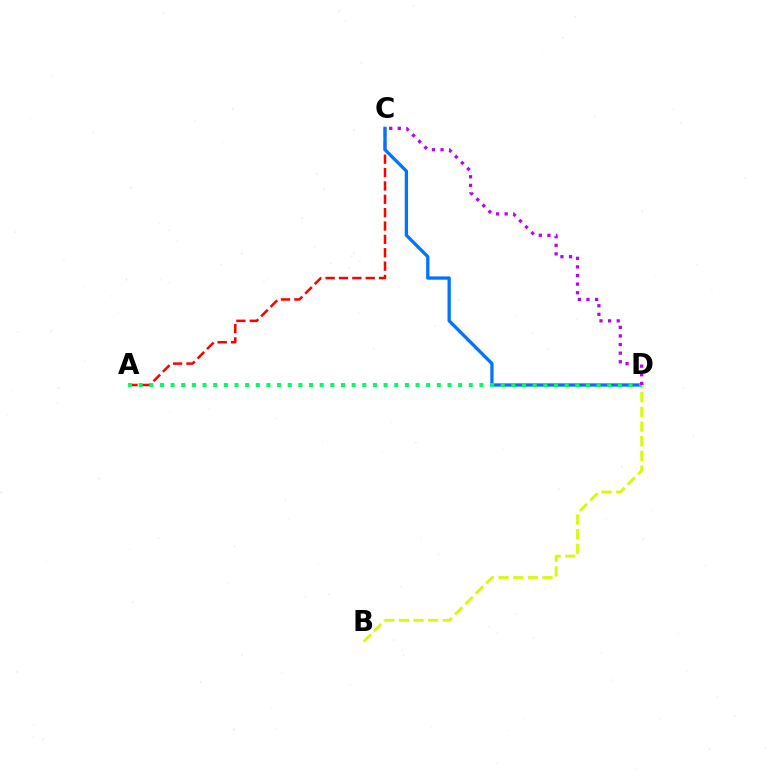{('A', 'C'): [{'color': '#ff0000', 'line_style': 'dashed', 'thickness': 1.82}], ('C', 'D'): [{'color': '#0074ff', 'line_style': 'solid', 'thickness': 2.37}, {'color': '#b900ff', 'line_style': 'dotted', 'thickness': 2.34}], ('B', 'D'): [{'color': '#d1ff00', 'line_style': 'dashed', 'thickness': 1.99}], ('A', 'D'): [{'color': '#00ff5c', 'line_style': 'dotted', 'thickness': 2.89}]}